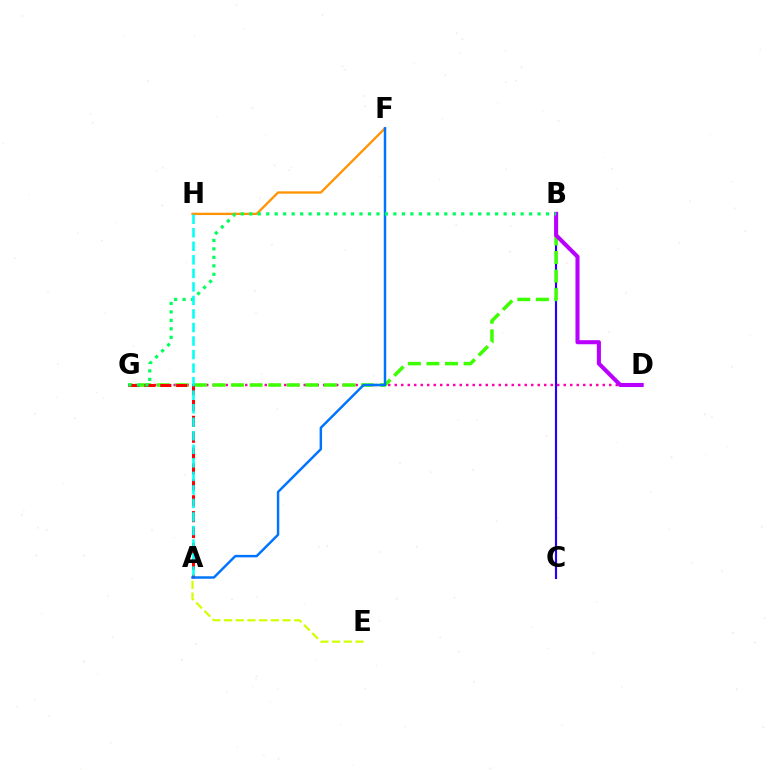{('B', 'C'): [{'color': '#2500ff', 'line_style': 'solid', 'thickness': 1.55}], ('D', 'G'): [{'color': '#ff00ac', 'line_style': 'dotted', 'thickness': 1.77}], ('B', 'G'): [{'color': '#3dff00', 'line_style': 'dashed', 'thickness': 2.52}, {'color': '#00ff5c', 'line_style': 'dotted', 'thickness': 2.3}], ('A', 'G'): [{'color': '#ff0000', 'line_style': 'dashed', 'thickness': 2.16}], ('B', 'D'): [{'color': '#b900ff', 'line_style': 'solid', 'thickness': 2.93}], ('F', 'H'): [{'color': '#ff9400', 'line_style': 'solid', 'thickness': 1.66}], ('A', 'F'): [{'color': '#0074ff', 'line_style': 'solid', 'thickness': 1.77}], ('A', 'H'): [{'color': '#00fff6', 'line_style': 'dashed', 'thickness': 1.84}], ('A', 'E'): [{'color': '#d1ff00', 'line_style': 'dashed', 'thickness': 1.59}]}